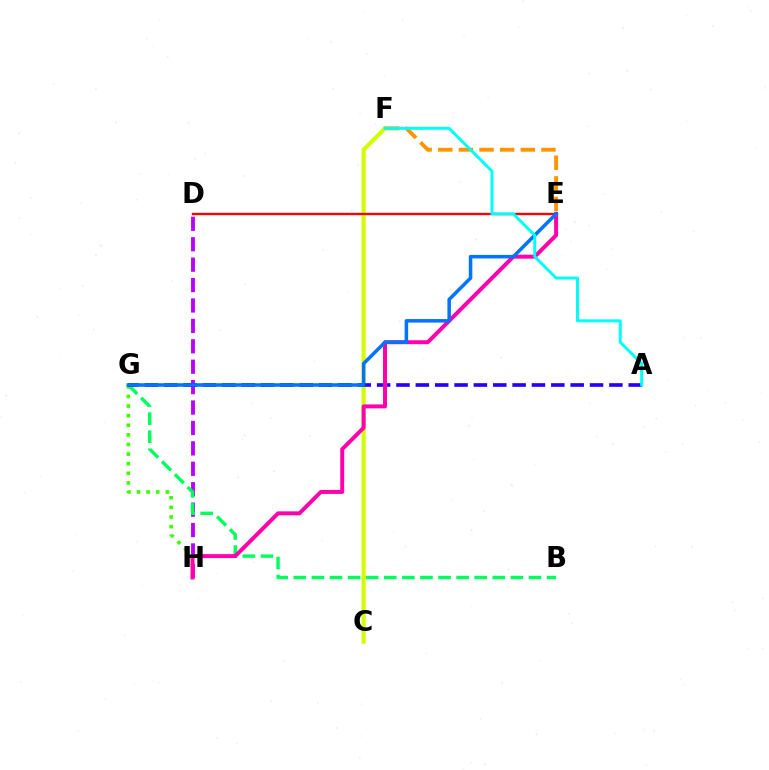{('E', 'F'): [{'color': '#ff9400', 'line_style': 'dashed', 'thickness': 2.8}], ('C', 'F'): [{'color': '#d1ff00', 'line_style': 'solid', 'thickness': 2.98}], ('G', 'H'): [{'color': '#3dff00', 'line_style': 'dotted', 'thickness': 2.61}], ('D', 'H'): [{'color': '#b900ff', 'line_style': 'dashed', 'thickness': 2.77}], ('B', 'G'): [{'color': '#00ff5c', 'line_style': 'dashed', 'thickness': 2.46}], ('D', 'E'): [{'color': '#ff0000', 'line_style': 'solid', 'thickness': 1.7}], ('A', 'G'): [{'color': '#2500ff', 'line_style': 'dashed', 'thickness': 2.63}], ('E', 'H'): [{'color': '#ff00ac', 'line_style': 'solid', 'thickness': 2.85}], ('E', 'G'): [{'color': '#0074ff', 'line_style': 'solid', 'thickness': 2.54}], ('A', 'F'): [{'color': '#00fff6', 'line_style': 'solid', 'thickness': 2.13}]}